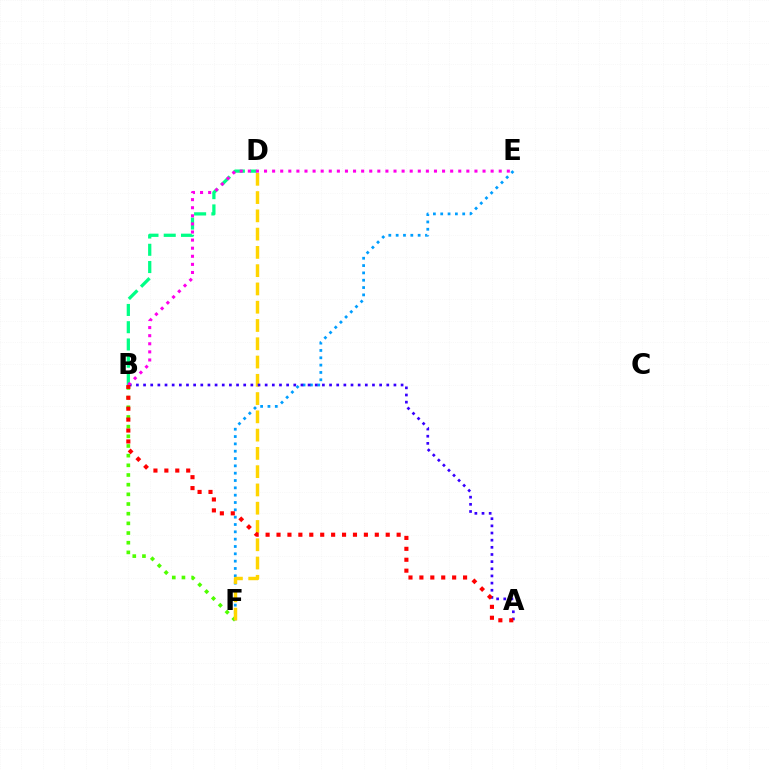{('B', 'F'): [{'color': '#4fff00', 'line_style': 'dotted', 'thickness': 2.63}], ('B', 'D'): [{'color': '#00ff86', 'line_style': 'dashed', 'thickness': 2.34}], ('E', 'F'): [{'color': '#009eff', 'line_style': 'dotted', 'thickness': 1.99}], ('D', 'F'): [{'color': '#ffd500', 'line_style': 'dashed', 'thickness': 2.48}], ('A', 'B'): [{'color': '#3700ff', 'line_style': 'dotted', 'thickness': 1.94}, {'color': '#ff0000', 'line_style': 'dotted', 'thickness': 2.97}], ('B', 'E'): [{'color': '#ff00ed', 'line_style': 'dotted', 'thickness': 2.2}]}